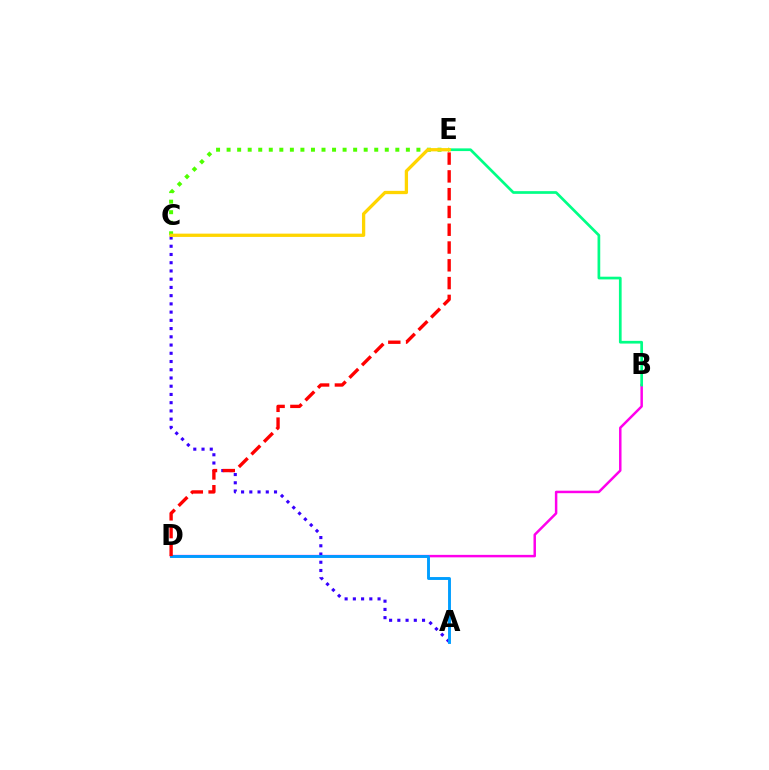{('B', 'D'): [{'color': '#ff00ed', 'line_style': 'solid', 'thickness': 1.79}], ('A', 'C'): [{'color': '#3700ff', 'line_style': 'dotted', 'thickness': 2.24}], ('C', 'E'): [{'color': '#4fff00', 'line_style': 'dotted', 'thickness': 2.87}, {'color': '#ffd500', 'line_style': 'solid', 'thickness': 2.37}], ('A', 'D'): [{'color': '#009eff', 'line_style': 'solid', 'thickness': 2.09}], ('B', 'E'): [{'color': '#00ff86', 'line_style': 'solid', 'thickness': 1.95}], ('D', 'E'): [{'color': '#ff0000', 'line_style': 'dashed', 'thickness': 2.42}]}